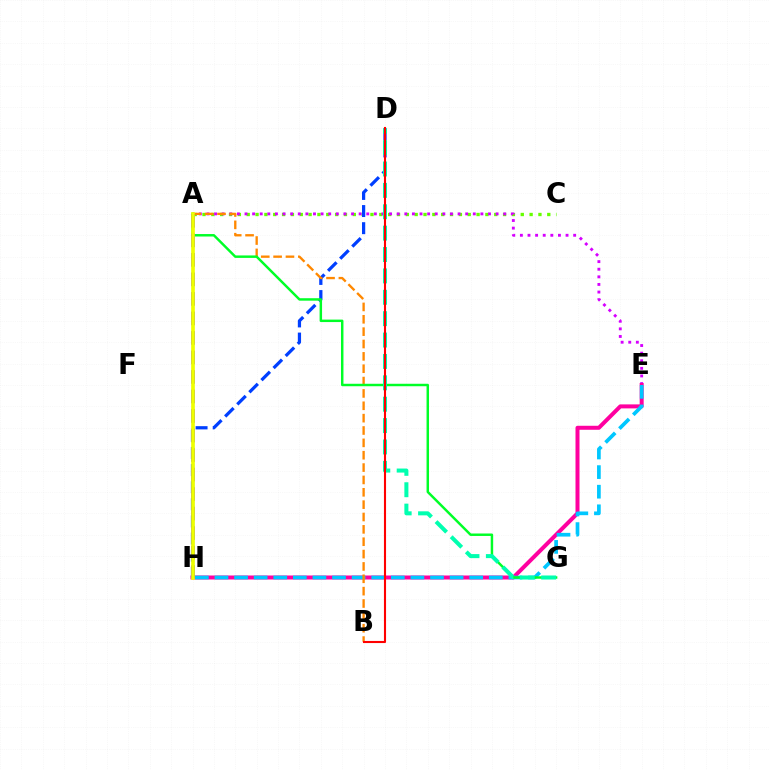{('A', 'C'): [{'color': '#66ff00', 'line_style': 'dotted', 'thickness': 2.4}], ('A', 'E'): [{'color': '#d600ff', 'line_style': 'dotted', 'thickness': 2.07}], ('E', 'H'): [{'color': '#ff00a0', 'line_style': 'solid', 'thickness': 2.88}, {'color': '#00c7ff', 'line_style': 'dashed', 'thickness': 2.66}], ('D', 'H'): [{'color': '#003fff', 'line_style': 'dashed', 'thickness': 2.33}], ('A', 'B'): [{'color': '#ff8800', 'line_style': 'dashed', 'thickness': 1.68}], ('A', 'G'): [{'color': '#00ff27', 'line_style': 'solid', 'thickness': 1.77}], ('A', 'H'): [{'color': '#4f00ff', 'line_style': 'dashed', 'thickness': 2.65}, {'color': '#eeff00', 'line_style': 'solid', 'thickness': 2.65}], ('D', 'G'): [{'color': '#00ffaf', 'line_style': 'dashed', 'thickness': 2.9}], ('B', 'D'): [{'color': '#ff0000', 'line_style': 'solid', 'thickness': 1.52}]}